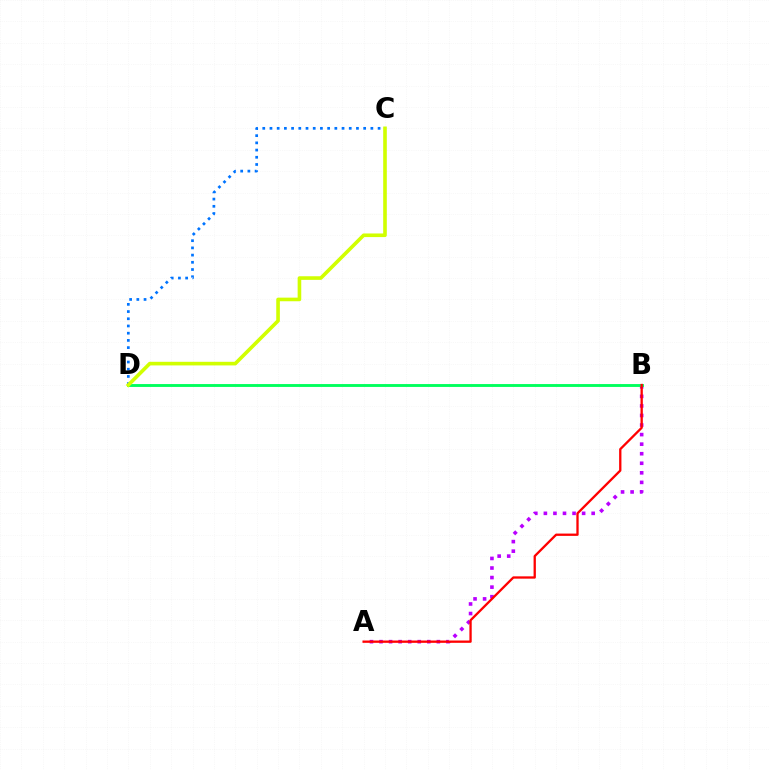{('A', 'B'): [{'color': '#b900ff', 'line_style': 'dotted', 'thickness': 2.6}, {'color': '#ff0000', 'line_style': 'solid', 'thickness': 1.66}], ('B', 'D'): [{'color': '#00ff5c', 'line_style': 'solid', 'thickness': 2.07}], ('C', 'D'): [{'color': '#0074ff', 'line_style': 'dotted', 'thickness': 1.96}, {'color': '#d1ff00', 'line_style': 'solid', 'thickness': 2.61}]}